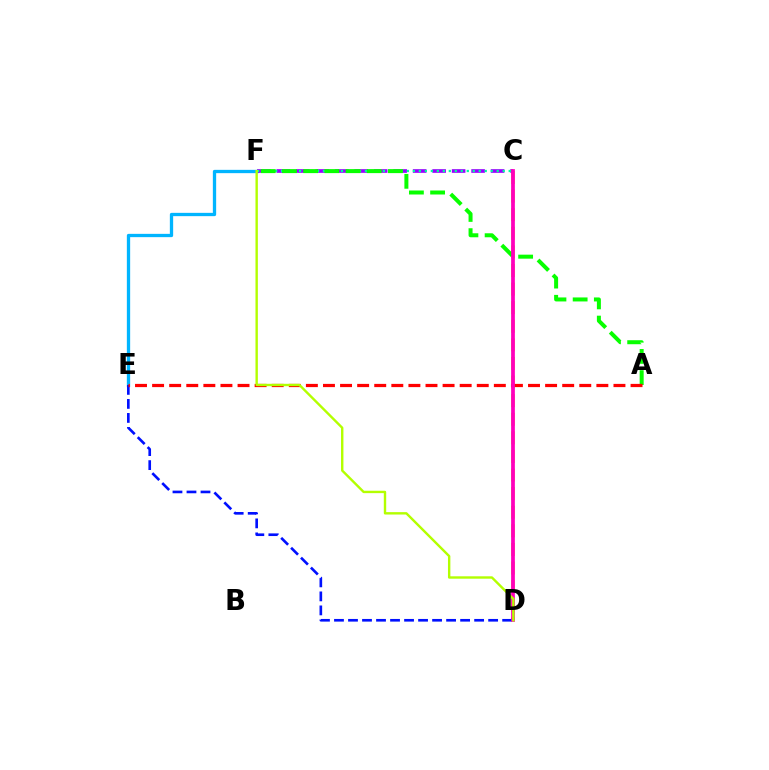{('C', 'D'): [{'color': '#ffa500', 'line_style': 'dashed', 'thickness': 2.53}, {'color': '#ff00bd', 'line_style': 'solid', 'thickness': 2.69}], ('E', 'F'): [{'color': '#00b5ff', 'line_style': 'solid', 'thickness': 2.37}], ('C', 'F'): [{'color': '#9b00ff', 'line_style': 'dashed', 'thickness': 2.65}, {'color': '#00ff9d', 'line_style': 'dotted', 'thickness': 1.63}], ('D', 'E'): [{'color': '#0010ff', 'line_style': 'dashed', 'thickness': 1.9}], ('A', 'F'): [{'color': '#08ff00', 'line_style': 'dashed', 'thickness': 2.88}], ('A', 'E'): [{'color': '#ff0000', 'line_style': 'dashed', 'thickness': 2.32}], ('D', 'F'): [{'color': '#b3ff00', 'line_style': 'solid', 'thickness': 1.72}]}